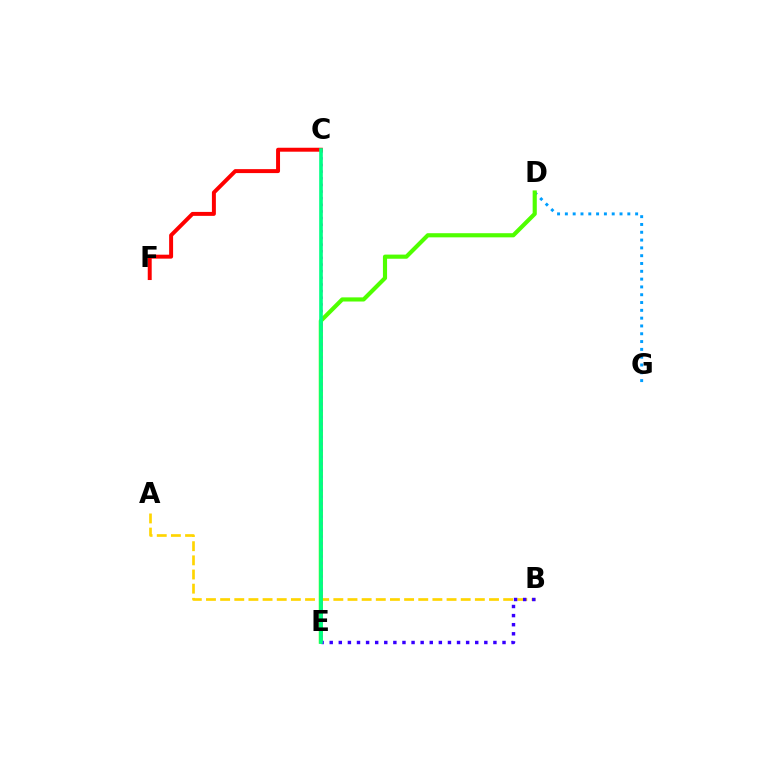{('D', 'G'): [{'color': '#009eff', 'line_style': 'dotted', 'thickness': 2.12}], ('A', 'B'): [{'color': '#ffd500', 'line_style': 'dashed', 'thickness': 1.92}], ('D', 'E'): [{'color': '#4fff00', 'line_style': 'solid', 'thickness': 2.98}], ('B', 'E'): [{'color': '#3700ff', 'line_style': 'dotted', 'thickness': 2.47}], ('C', 'E'): [{'color': '#ff00ed', 'line_style': 'dotted', 'thickness': 1.8}, {'color': '#00ff86', 'line_style': 'solid', 'thickness': 2.61}], ('C', 'F'): [{'color': '#ff0000', 'line_style': 'solid', 'thickness': 2.85}]}